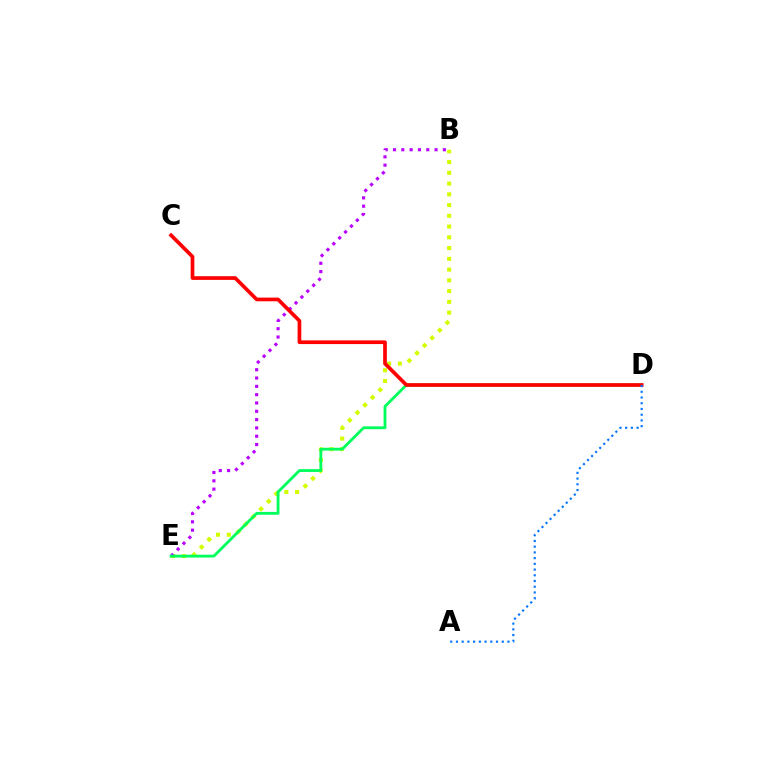{('B', 'E'): [{'color': '#d1ff00', 'line_style': 'dotted', 'thickness': 2.92}, {'color': '#b900ff', 'line_style': 'dotted', 'thickness': 2.26}], ('D', 'E'): [{'color': '#00ff5c', 'line_style': 'solid', 'thickness': 2.04}], ('C', 'D'): [{'color': '#ff0000', 'line_style': 'solid', 'thickness': 2.66}], ('A', 'D'): [{'color': '#0074ff', 'line_style': 'dotted', 'thickness': 1.55}]}